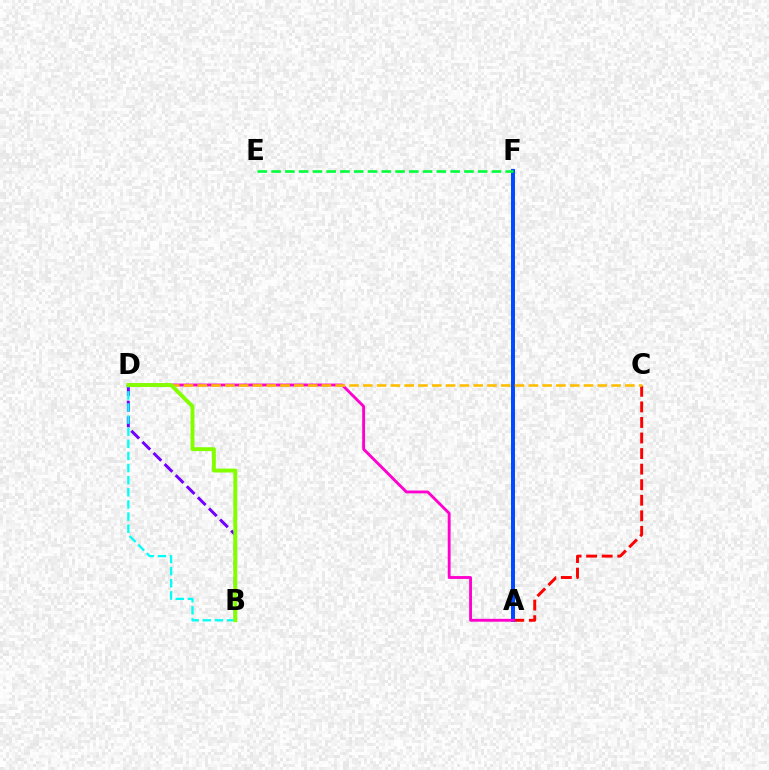{('A', 'C'): [{'color': '#ff0000', 'line_style': 'dashed', 'thickness': 2.11}], ('B', 'D'): [{'color': '#7200ff', 'line_style': 'dashed', 'thickness': 2.13}, {'color': '#00fff6', 'line_style': 'dashed', 'thickness': 1.65}, {'color': '#84ff00', 'line_style': 'solid', 'thickness': 2.81}], ('A', 'F'): [{'color': '#004bff', 'line_style': 'solid', 'thickness': 2.86}], ('A', 'D'): [{'color': '#ff00cf', 'line_style': 'solid', 'thickness': 2.05}], ('C', 'D'): [{'color': '#ffbd00', 'line_style': 'dashed', 'thickness': 1.87}], ('E', 'F'): [{'color': '#00ff39', 'line_style': 'dashed', 'thickness': 1.87}]}